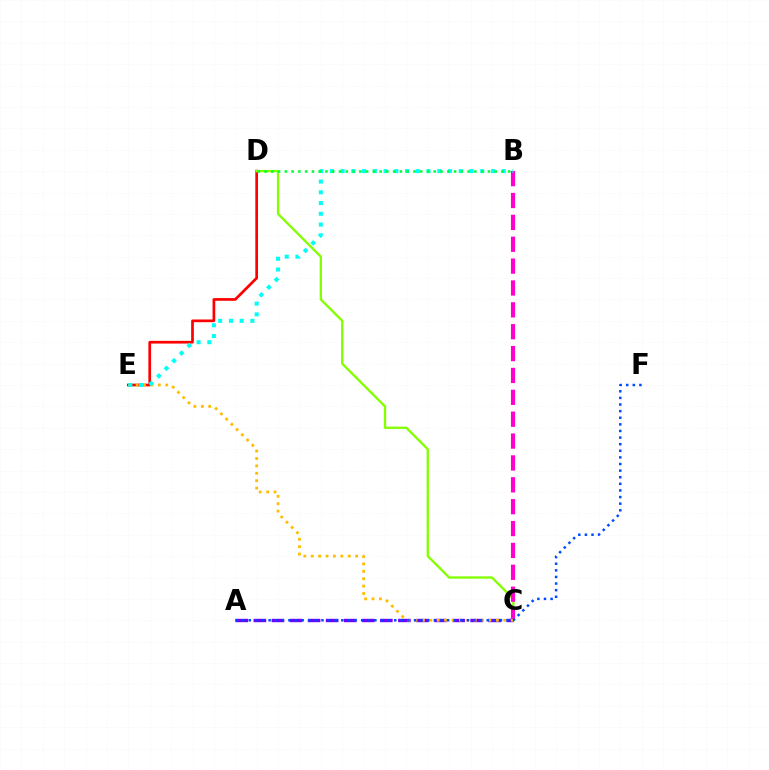{('D', 'E'): [{'color': '#ff0000', 'line_style': 'solid', 'thickness': 1.94}], ('C', 'D'): [{'color': '#84ff00', 'line_style': 'solid', 'thickness': 1.68}], ('B', 'C'): [{'color': '#ff00cf', 'line_style': 'dashed', 'thickness': 2.97}], ('A', 'C'): [{'color': '#7200ff', 'line_style': 'dashed', 'thickness': 2.45}], ('C', 'E'): [{'color': '#ffbd00', 'line_style': 'dotted', 'thickness': 2.01}], ('B', 'E'): [{'color': '#00fff6', 'line_style': 'dotted', 'thickness': 2.92}], ('B', 'D'): [{'color': '#00ff39', 'line_style': 'dotted', 'thickness': 1.84}], ('A', 'F'): [{'color': '#004bff', 'line_style': 'dotted', 'thickness': 1.8}]}